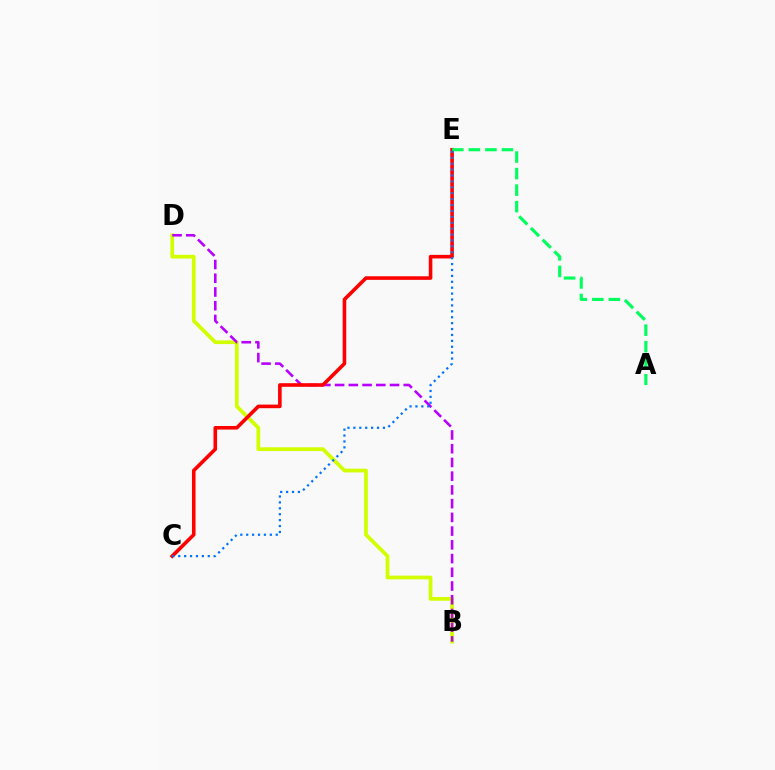{('B', 'D'): [{'color': '#d1ff00', 'line_style': 'solid', 'thickness': 2.69}, {'color': '#b900ff', 'line_style': 'dashed', 'thickness': 1.87}], ('C', 'E'): [{'color': '#ff0000', 'line_style': 'solid', 'thickness': 2.59}, {'color': '#0074ff', 'line_style': 'dotted', 'thickness': 1.6}], ('A', 'E'): [{'color': '#00ff5c', 'line_style': 'dashed', 'thickness': 2.25}]}